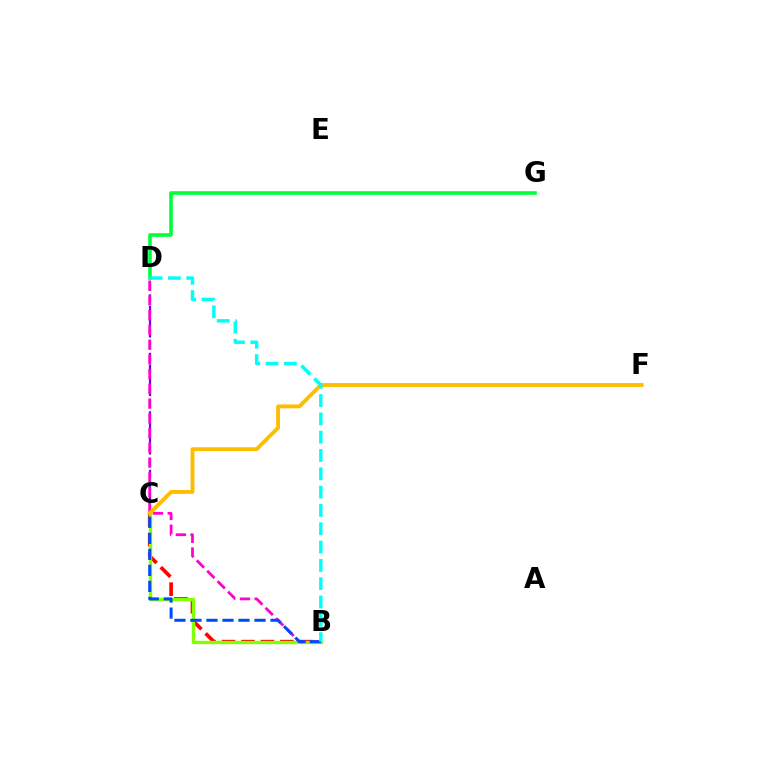{('B', 'C'): [{'color': '#ff0000', 'line_style': 'dashed', 'thickness': 2.65}, {'color': '#84ff00', 'line_style': 'solid', 'thickness': 2.44}, {'color': '#004bff', 'line_style': 'dashed', 'thickness': 2.18}], ('C', 'D'): [{'color': '#7200ff', 'line_style': 'dashed', 'thickness': 1.59}], ('D', 'G'): [{'color': '#00ff39', 'line_style': 'solid', 'thickness': 2.59}], ('B', 'D'): [{'color': '#ff00cf', 'line_style': 'dashed', 'thickness': 2.0}, {'color': '#00fff6', 'line_style': 'dashed', 'thickness': 2.49}], ('C', 'F'): [{'color': '#ffbd00', 'line_style': 'solid', 'thickness': 2.78}]}